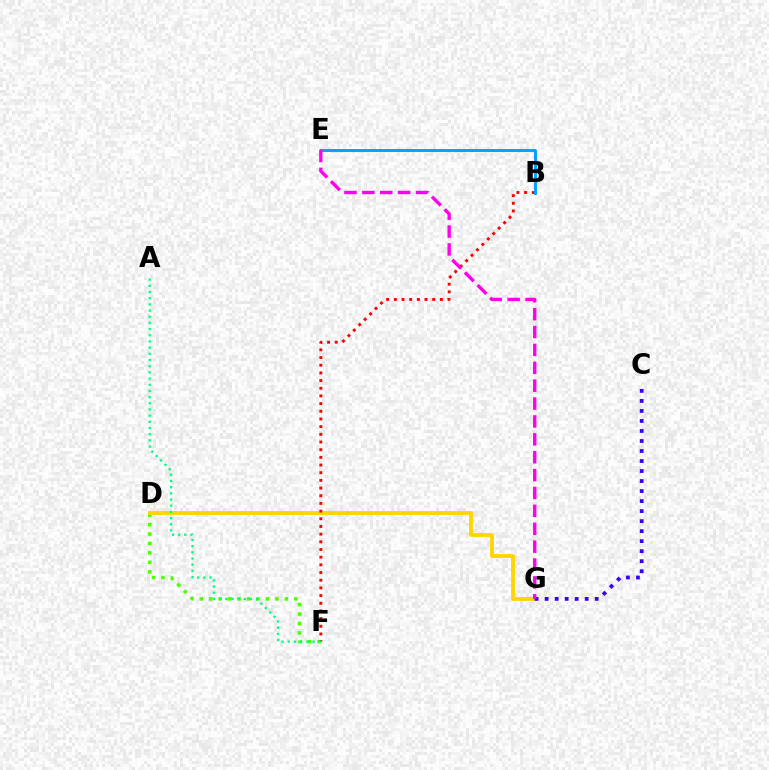{('D', 'F'): [{'color': '#4fff00', 'line_style': 'dotted', 'thickness': 2.57}], ('D', 'G'): [{'color': '#ffd500', 'line_style': 'solid', 'thickness': 2.76}], ('B', 'F'): [{'color': '#ff0000', 'line_style': 'dotted', 'thickness': 2.09}], ('B', 'E'): [{'color': '#009eff', 'line_style': 'solid', 'thickness': 2.07}], ('C', 'G'): [{'color': '#3700ff', 'line_style': 'dotted', 'thickness': 2.72}], ('A', 'F'): [{'color': '#00ff86', 'line_style': 'dotted', 'thickness': 1.68}], ('E', 'G'): [{'color': '#ff00ed', 'line_style': 'dashed', 'thickness': 2.43}]}